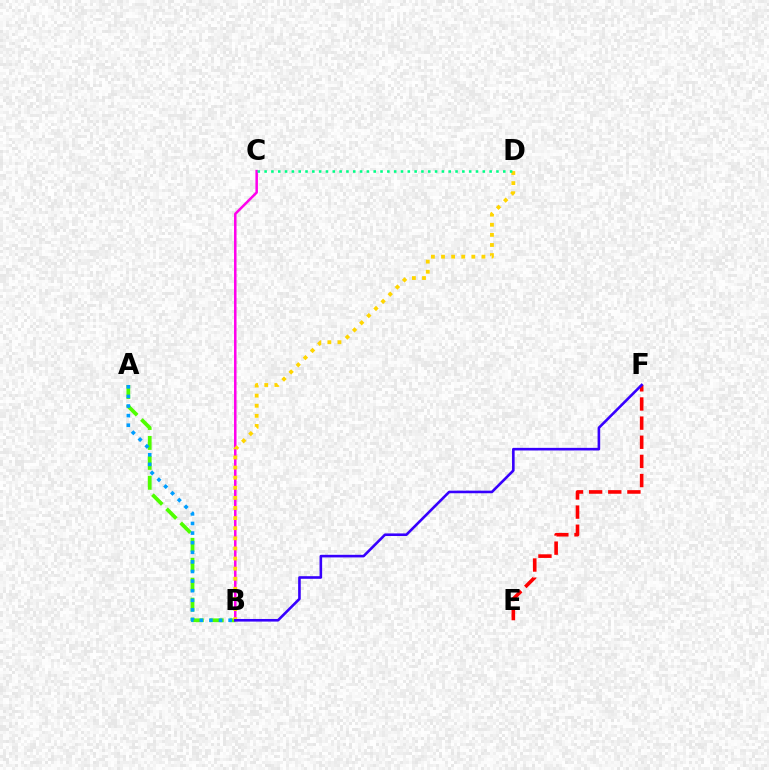{('B', 'C'): [{'color': '#ff00ed', 'line_style': 'solid', 'thickness': 1.8}], ('A', 'B'): [{'color': '#4fff00', 'line_style': 'dashed', 'thickness': 2.71}, {'color': '#009eff', 'line_style': 'dotted', 'thickness': 2.61}], ('B', 'D'): [{'color': '#ffd500', 'line_style': 'dotted', 'thickness': 2.74}], ('E', 'F'): [{'color': '#ff0000', 'line_style': 'dashed', 'thickness': 2.6}], ('C', 'D'): [{'color': '#00ff86', 'line_style': 'dotted', 'thickness': 1.85}], ('B', 'F'): [{'color': '#3700ff', 'line_style': 'solid', 'thickness': 1.88}]}